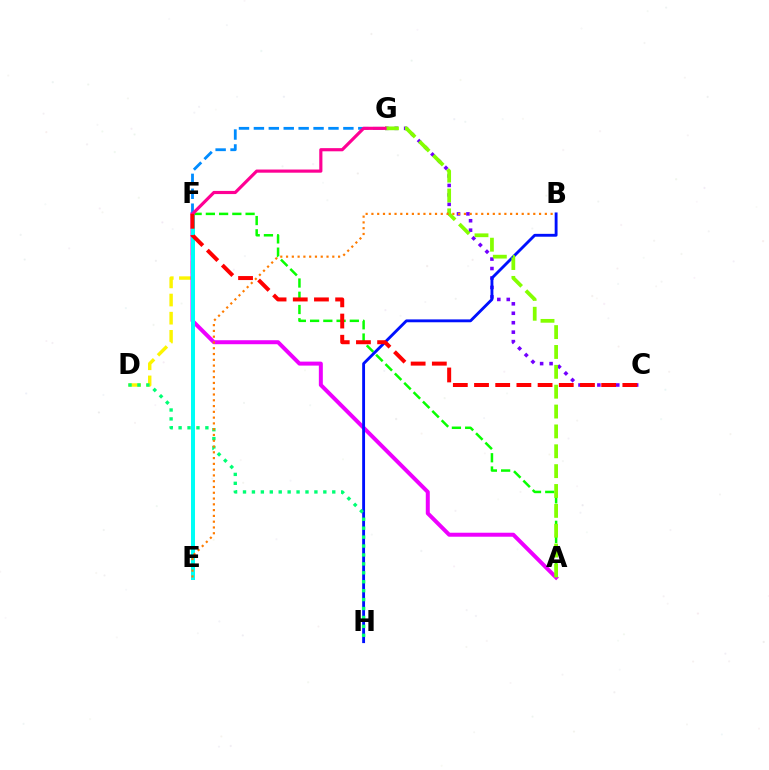{('A', 'F'): [{'color': '#08ff00', 'line_style': 'dashed', 'thickness': 1.8}, {'color': '#ee00ff', 'line_style': 'solid', 'thickness': 2.87}], ('D', 'F'): [{'color': '#fcf500', 'line_style': 'dashed', 'thickness': 2.47}], ('C', 'G'): [{'color': '#7200ff', 'line_style': 'dotted', 'thickness': 2.57}], ('E', 'F'): [{'color': '#00fff6', 'line_style': 'solid', 'thickness': 2.87}], ('B', 'H'): [{'color': '#0010ff', 'line_style': 'solid', 'thickness': 2.06}], ('F', 'G'): [{'color': '#008cff', 'line_style': 'dashed', 'thickness': 2.03}, {'color': '#ff0094', 'line_style': 'solid', 'thickness': 2.27}], ('A', 'G'): [{'color': '#84ff00', 'line_style': 'dashed', 'thickness': 2.7}], ('D', 'H'): [{'color': '#00ff74', 'line_style': 'dotted', 'thickness': 2.43}], ('B', 'E'): [{'color': '#ff7c00', 'line_style': 'dotted', 'thickness': 1.57}], ('C', 'F'): [{'color': '#ff0000', 'line_style': 'dashed', 'thickness': 2.88}]}